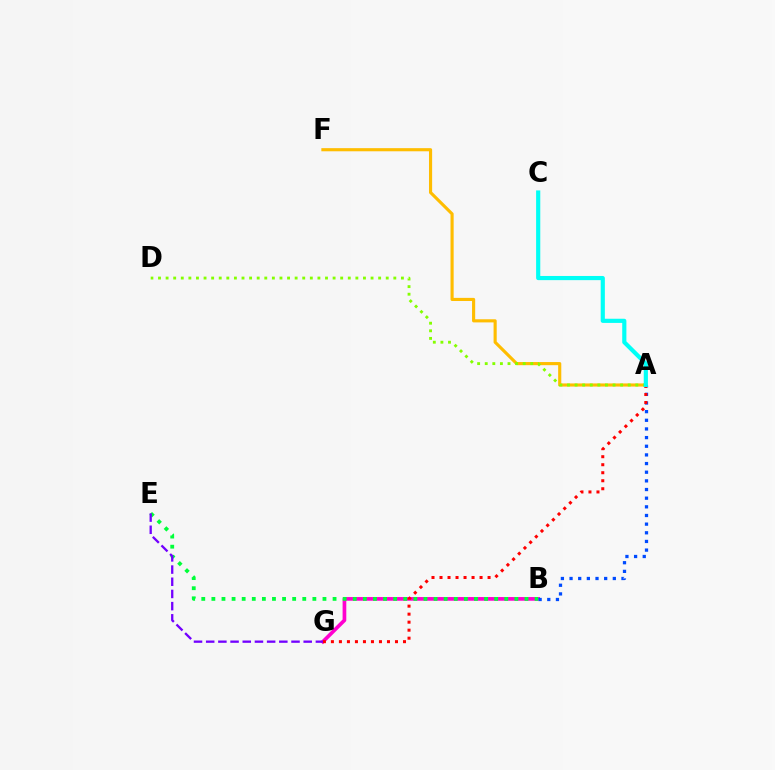{('A', 'F'): [{'color': '#ffbd00', 'line_style': 'solid', 'thickness': 2.25}], ('B', 'G'): [{'color': '#ff00cf', 'line_style': 'solid', 'thickness': 2.66}], ('A', 'B'): [{'color': '#004bff', 'line_style': 'dotted', 'thickness': 2.35}], ('B', 'E'): [{'color': '#00ff39', 'line_style': 'dotted', 'thickness': 2.74}], ('A', 'G'): [{'color': '#ff0000', 'line_style': 'dotted', 'thickness': 2.18}], ('E', 'G'): [{'color': '#7200ff', 'line_style': 'dashed', 'thickness': 1.66}], ('A', 'D'): [{'color': '#84ff00', 'line_style': 'dotted', 'thickness': 2.06}], ('A', 'C'): [{'color': '#00fff6', 'line_style': 'solid', 'thickness': 3.0}]}